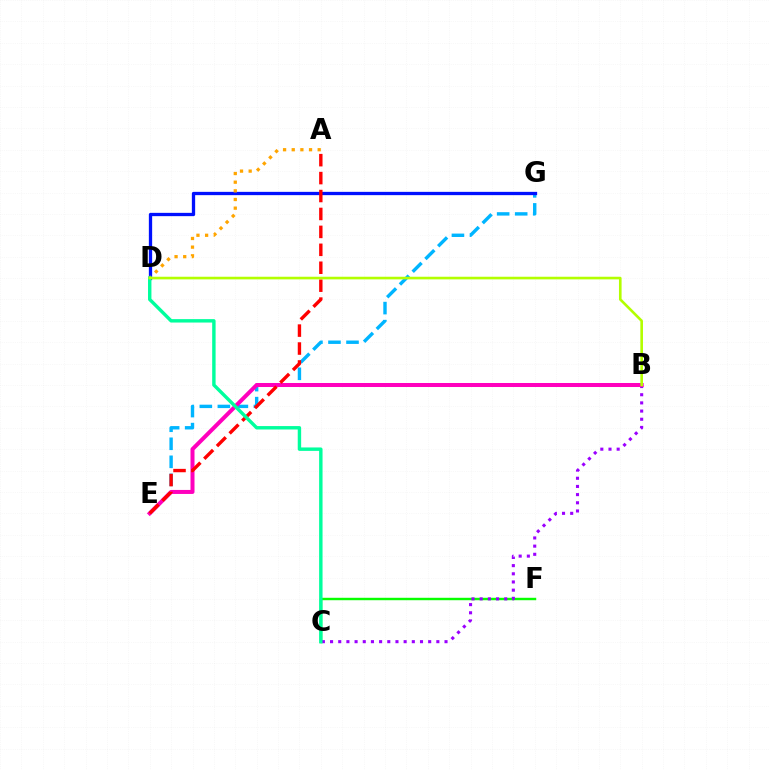{('C', 'F'): [{'color': '#08ff00', 'line_style': 'solid', 'thickness': 1.75}], ('E', 'G'): [{'color': '#00b5ff', 'line_style': 'dashed', 'thickness': 2.45}], ('B', 'C'): [{'color': '#9b00ff', 'line_style': 'dotted', 'thickness': 2.22}], ('B', 'E'): [{'color': '#ff00bd', 'line_style': 'solid', 'thickness': 2.89}], ('D', 'G'): [{'color': '#0010ff', 'line_style': 'solid', 'thickness': 2.37}], ('A', 'D'): [{'color': '#ffa500', 'line_style': 'dotted', 'thickness': 2.35}], ('A', 'E'): [{'color': '#ff0000', 'line_style': 'dashed', 'thickness': 2.44}], ('C', 'D'): [{'color': '#00ff9d', 'line_style': 'solid', 'thickness': 2.46}], ('B', 'D'): [{'color': '#b3ff00', 'line_style': 'solid', 'thickness': 1.89}]}